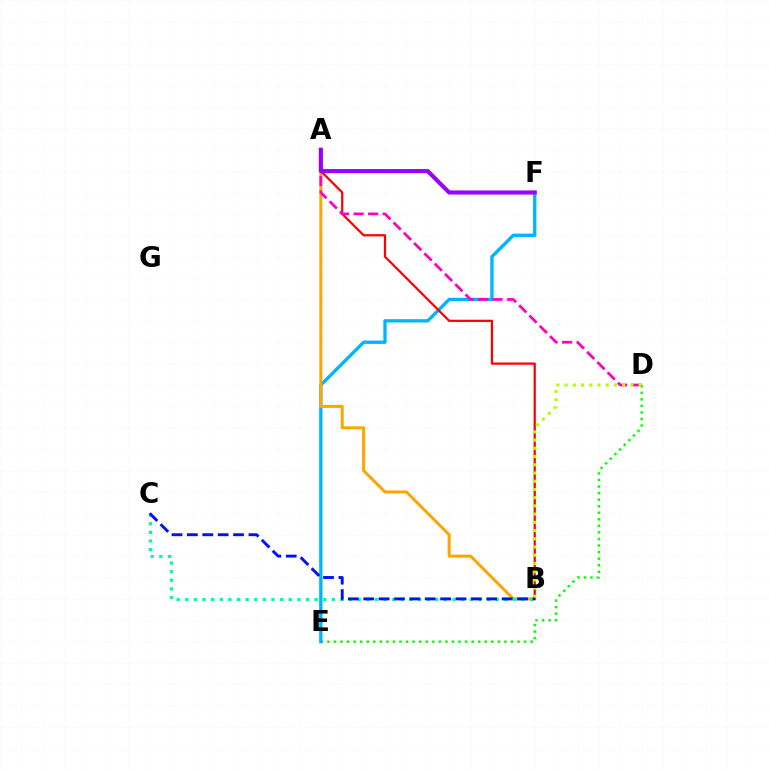{('D', 'E'): [{'color': '#08ff00', 'line_style': 'dotted', 'thickness': 1.78}], ('E', 'F'): [{'color': '#00b5ff', 'line_style': 'solid', 'thickness': 2.41}], ('A', 'B'): [{'color': '#ffa500', 'line_style': 'solid', 'thickness': 2.17}, {'color': '#ff0000', 'line_style': 'solid', 'thickness': 1.61}], ('A', 'D'): [{'color': '#ff00bd', 'line_style': 'dashed', 'thickness': 1.97}], ('B', 'D'): [{'color': '#b3ff00', 'line_style': 'dotted', 'thickness': 2.23}], ('A', 'F'): [{'color': '#9b00ff', 'line_style': 'solid', 'thickness': 2.95}], ('B', 'C'): [{'color': '#00ff9d', 'line_style': 'dotted', 'thickness': 2.34}, {'color': '#0010ff', 'line_style': 'dashed', 'thickness': 2.09}]}